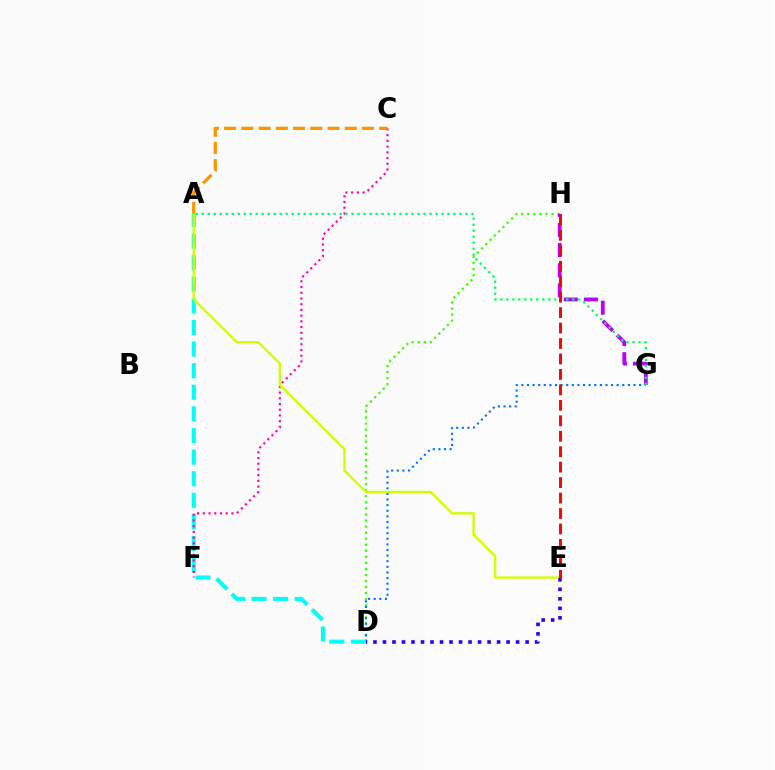{('D', 'H'): [{'color': '#3dff00', 'line_style': 'dotted', 'thickness': 1.64}], ('G', 'H'): [{'color': '#b900ff', 'line_style': 'dashed', 'thickness': 2.74}], ('D', 'G'): [{'color': '#0074ff', 'line_style': 'dotted', 'thickness': 1.52}], ('A', 'D'): [{'color': '#00fff6', 'line_style': 'dashed', 'thickness': 2.94}], ('C', 'F'): [{'color': '#ff00ac', 'line_style': 'dotted', 'thickness': 1.55}], ('A', 'E'): [{'color': '#d1ff00', 'line_style': 'solid', 'thickness': 1.69}], ('D', 'E'): [{'color': '#2500ff', 'line_style': 'dotted', 'thickness': 2.58}], ('A', 'C'): [{'color': '#ff9400', 'line_style': 'dashed', 'thickness': 2.34}], ('A', 'G'): [{'color': '#00ff5c', 'line_style': 'dotted', 'thickness': 1.63}], ('E', 'H'): [{'color': '#ff0000', 'line_style': 'dashed', 'thickness': 2.1}]}